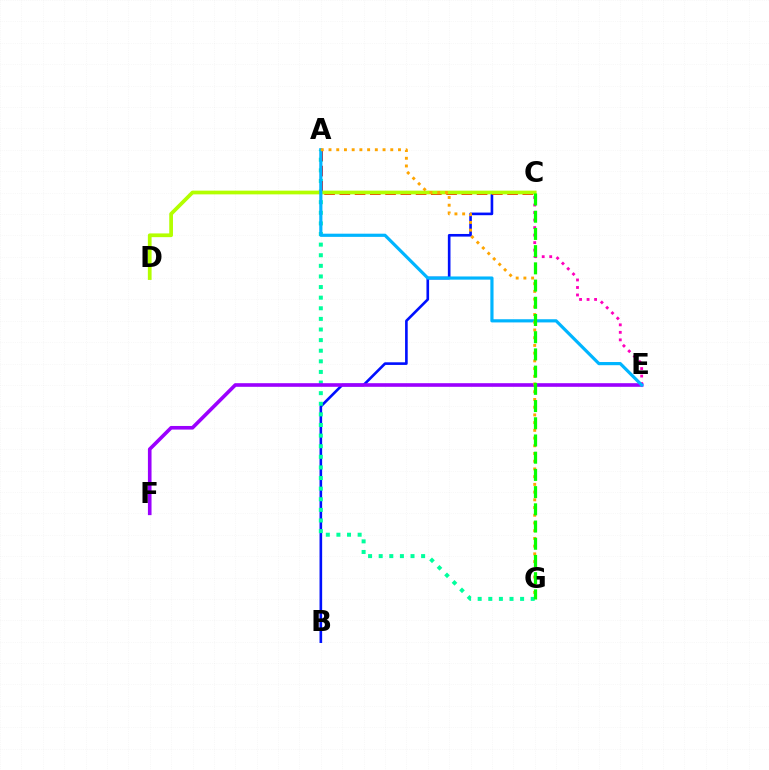{('B', 'C'): [{'color': '#0010ff', 'line_style': 'solid', 'thickness': 1.89}], ('A', 'G'): [{'color': '#00ff9d', 'line_style': 'dotted', 'thickness': 2.88}, {'color': '#ffa500', 'line_style': 'dotted', 'thickness': 2.1}], ('A', 'C'): [{'color': '#ff0000', 'line_style': 'dashed', 'thickness': 2.07}], ('C', 'D'): [{'color': '#b3ff00', 'line_style': 'solid', 'thickness': 2.69}], ('C', 'E'): [{'color': '#ff00bd', 'line_style': 'dotted', 'thickness': 2.04}], ('E', 'F'): [{'color': '#9b00ff', 'line_style': 'solid', 'thickness': 2.61}], ('A', 'E'): [{'color': '#00b5ff', 'line_style': 'solid', 'thickness': 2.29}], ('C', 'G'): [{'color': '#08ff00', 'line_style': 'dashed', 'thickness': 2.34}]}